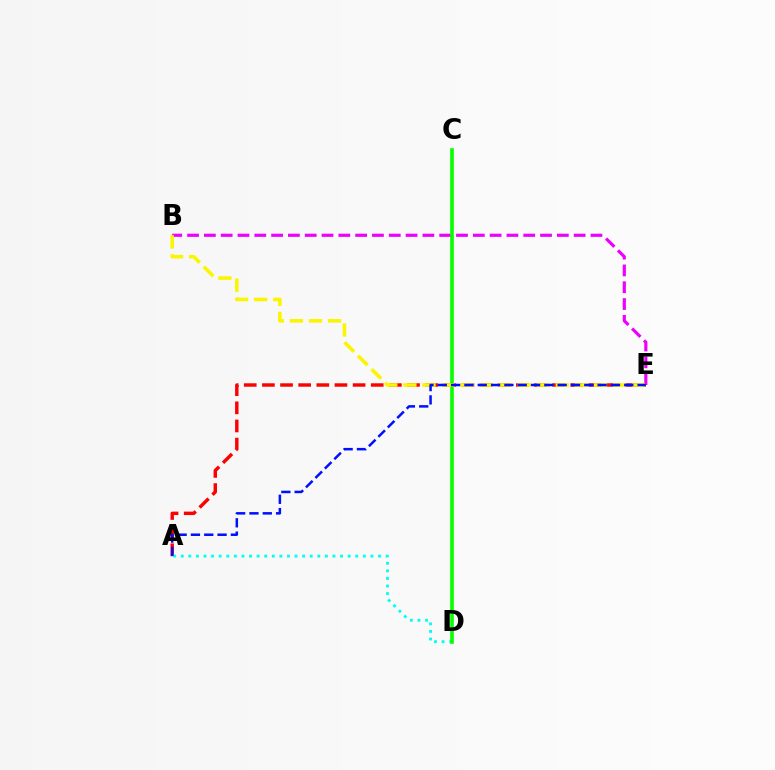{('B', 'E'): [{'color': '#ee00ff', 'line_style': 'dashed', 'thickness': 2.28}, {'color': '#fcf500', 'line_style': 'dashed', 'thickness': 2.59}], ('A', 'E'): [{'color': '#ff0000', 'line_style': 'dashed', 'thickness': 2.46}, {'color': '#0010ff', 'line_style': 'dashed', 'thickness': 1.81}], ('A', 'D'): [{'color': '#00fff6', 'line_style': 'dotted', 'thickness': 2.06}], ('C', 'D'): [{'color': '#08ff00', 'line_style': 'solid', 'thickness': 2.61}]}